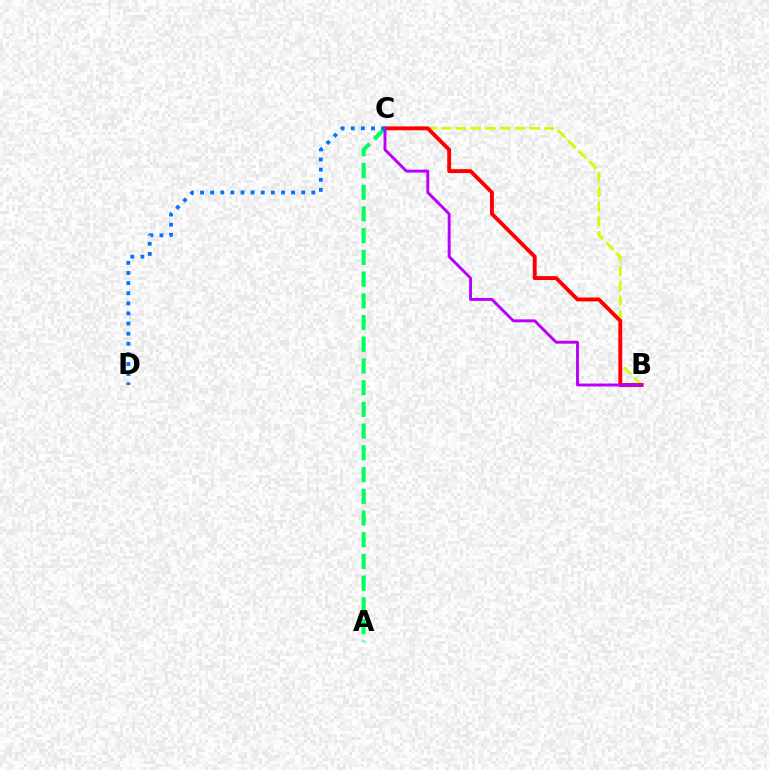{('B', 'C'): [{'color': '#d1ff00', 'line_style': 'dashed', 'thickness': 2.0}, {'color': '#ff0000', 'line_style': 'solid', 'thickness': 2.8}, {'color': '#b900ff', 'line_style': 'solid', 'thickness': 2.11}], ('A', 'C'): [{'color': '#00ff5c', 'line_style': 'dashed', 'thickness': 2.95}], ('C', 'D'): [{'color': '#0074ff', 'line_style': 'dotted', 'thickness': 2.75}]}